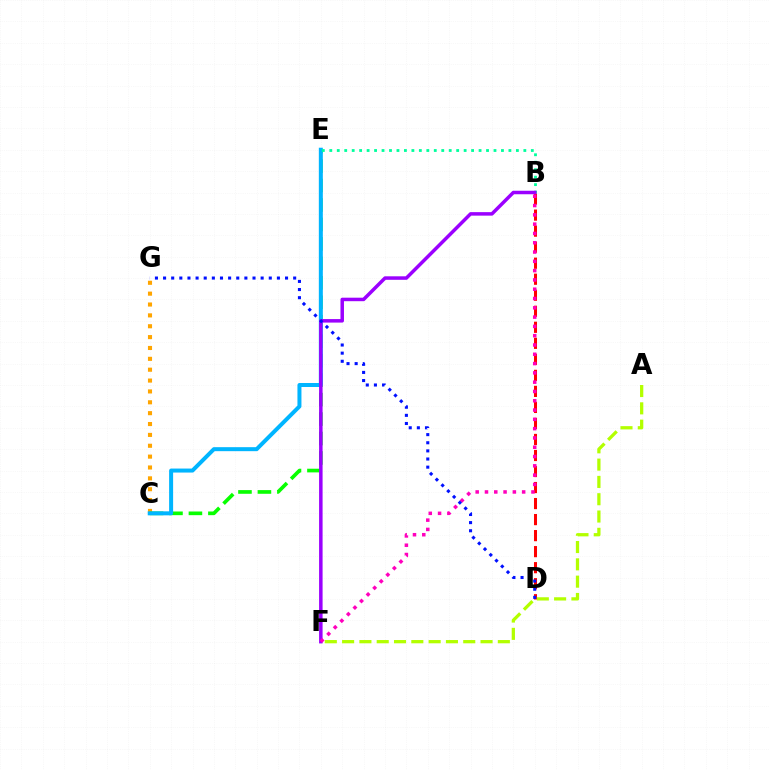{('B', 'D'): [{'color': '#ff0000', 'line_style': 'dashed', 'thickness': 2.18}], ('C', 'G'): [{'color': '#ffa500', 'line_style': 'dotted', 'thickness': 2.95}], ('A', 'F'): [{'color': '#b3ff00', 'line_style': 'dashed', 'thickness': 2.35}], ('C', 'E'): [{'color': '#08ff00', 'line_style': 'dashed', 'thickness': 2.64}, {'color': '#00b5ff', 'line_style': 'solid', 'thickness': 2.88}], ('B', 'E'): [{'color': '#00ff9d', 'line_style': 'dotted', 'thickness': 2.03}], ('B', 'F'): [{'color': '#9b00ff', 'line_style': 'solid', 'thickness': 2.52}, {'color': '#ff00bd', 'line_style': 'dotted', 'thickness': 2.53}], ('D', 'G'): [{'color': '#0010ff', 'line_style': 'dotted', 'thickness': 2.21}]}